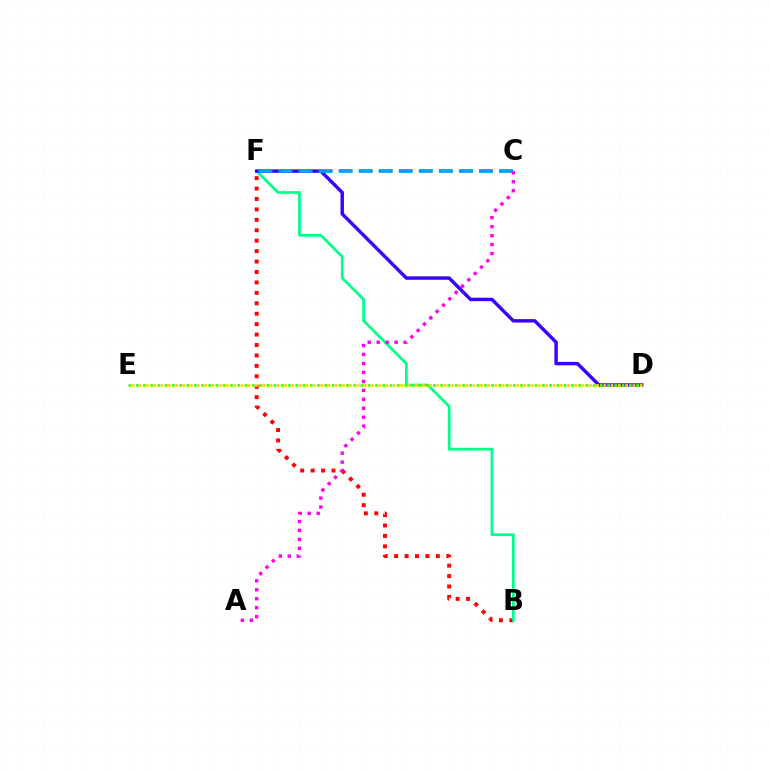{('B', 'F'): [{'color': '#ff0000', 'line_style': 'dotted', 'thickness': 2.83}, {'color': '#00ff86', 'line_style': 'solid', 'thickness': 1.95}], ('D', 'F'): [{'color': '#3700ff', 'line_style': 'solid', 'thickness': 2.47}], ('C', 'F'): [{'color': '#009eff', 'line_style': 'dashed', 'thickness': 2.72}], ('D', 'E'): [{'color': '#ffd500', 'line_style': 'dotted', 'thickness': 1.97}, {'color': '#4fff00', 'line_style': 'dotted', 'thickness': 1.97}], ('A', 'C'): [{'color': '#ff00ed', 'line_style': 'dotted', 'thickness': 2.43}]}